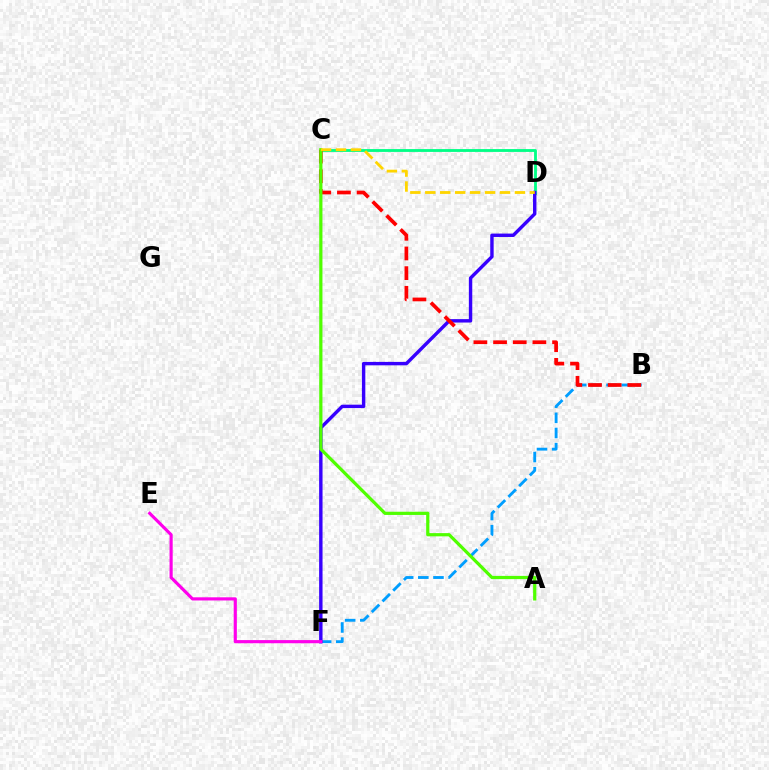{('B', 'F'): [{'color': '#009eff', 'line_style': 'dashed', 'thickness': 2.06}], ('C', 'D'): [{'color': '#00ff86', 'line_style': 'solid', 'thickness': 2.04}, {'color': '#ffd500', 'line_style': 'dashed', 'thickness': 2.03}], ('D', 'F'): [{'color': '#3700ff', 'line_style': 'solid', 'thickness': 2.45}], ('E', 'F'): [{'color': '#ff00ed', 'line_style': 'solid', 'thickness': 2.27}], ('B', 'C'): [{'color': '#ff0000', 'line_style': 'dashed', 'thickness': 2.67}], ('A', 'C'): [{'color': '#4fff00', 'line_style': 'solid', 'thickness': 2.32}]}